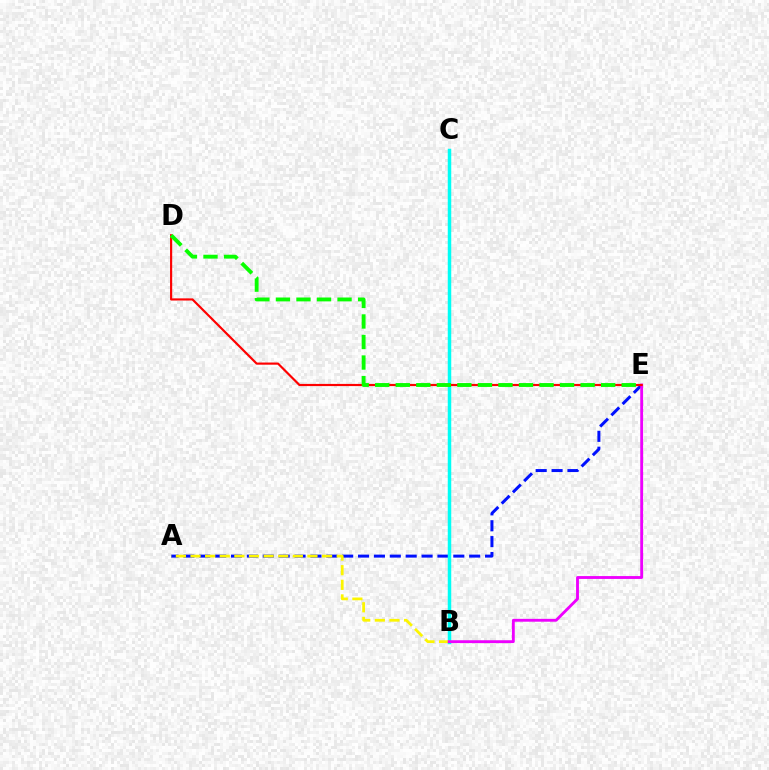{('A', 'E'): [{'color': '#0010ff', 'line_style': 'dashed', 'thickness': 2.16}], ('B', 'C'): [{'color': '#00fff6', 'line_style': 'solid', 'thickness': 2.51}], ('A', 'B'): [{'color': '#fcf500', 'line_style': 'dashed', 'thickness': 1.99}], ('B', 'E'): [{'color': '#ee00ff', 'line_style': 'solid', 'thickness': 2.05}], ('D', 'E'): [{'color': '#ff0000', 'line_style': 'solid', 'thickness': 1.56}, {'color': '#08ff00', 'line_style': 'dashed', 'thickness': 2.79}]}